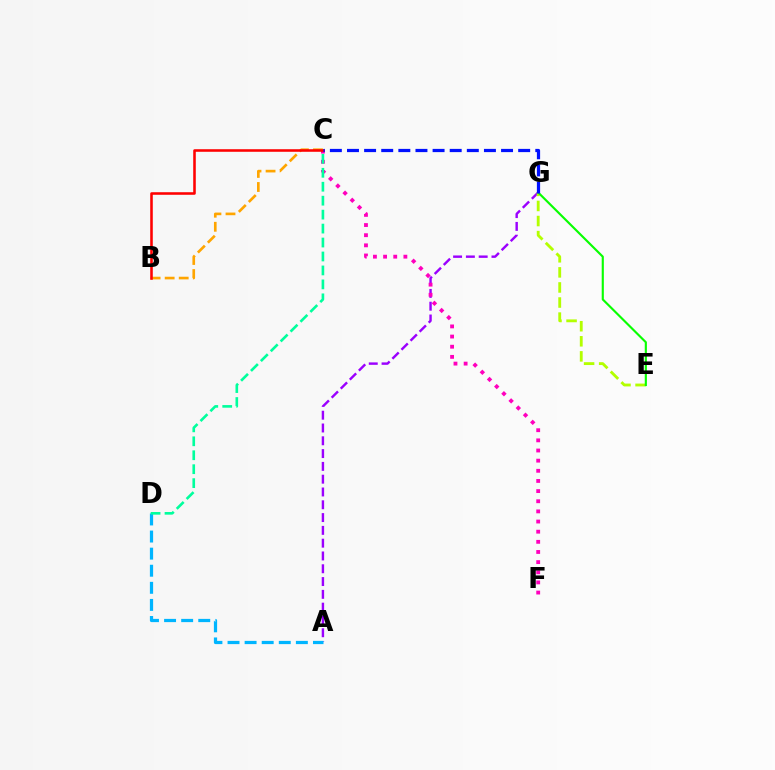{('A', 'G'): [{'color': '#9b00ff', 'line_style': 'dashed', 'thickness': 1.74}], ('C', 'F'): [{'color': '#ff00bd', 'line_style': 'dotted', 'thickness': 2.76}], ('A', 'D'): [{'color': '#00b5ff', 'line_style': 'dashed', 'thickness': 2.32}], ('B', 'C'): [{'color': '#ffa500', 'line_style': 'dashed', 'thickness': 1.91}, {'color': '#ff0000', 'line_style': 'solid', 'thickness': 1.84}], ('E', 'G'): [{'color': '#b3ff00', 'line_style': 'dashed', 'thickness': 2.05}, {'color': '#08ff00', 'line_style': 'solid', 'thickness': 1.54}], ('C', 'D'): [{'color': '#00ff9d', 'line_style': 'dashed', 'thickness': 1.9}], ('C', 'G'): [{'color': '#0010ff', 'line_style': 'dashed', 'thickness': 2.33}]}